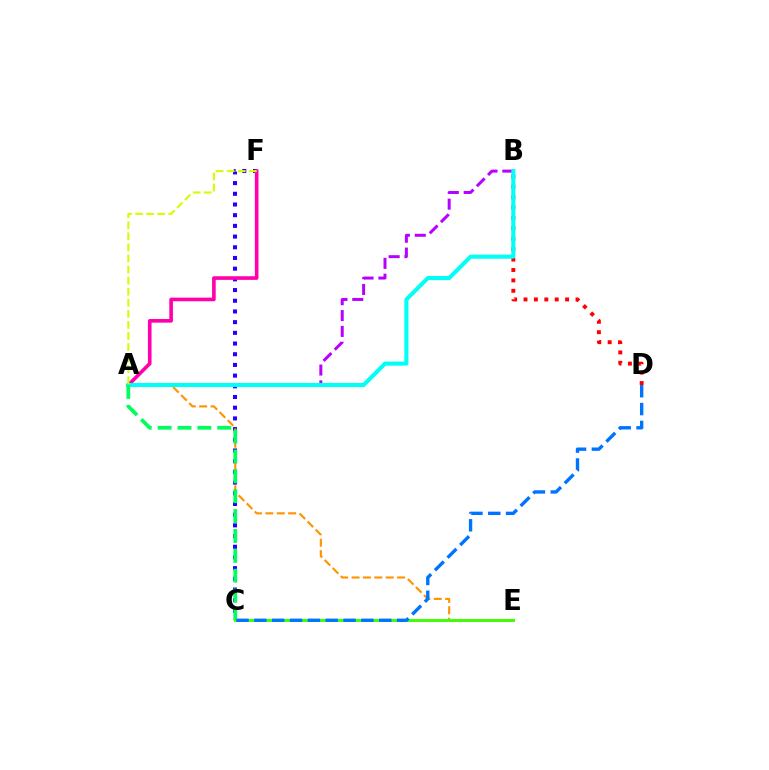{('B', 'D'): [{'color': '#ff0000', 'line_style': 'dotted', 'thickness': 2.83}], ('C', 'F'): [{'color': '#2500ff', 'line_style': 'dotted', 'thickness': 2.91}], ('A', 'E'): [{'color': '#ff9400', 'line_style': 'dashed', 'thickness': 1.55}], ('A', 'F'): [{'color': '#ff00ac', 'line_style': 'solid', 'thickness': 2.61}, {'color': '#d1ff00', 'line_style': 'dashed', 'thickness': 1.5}], ('A', 'B'): [{'color': '#b900ff', 'line_style': 'dashed', 'thickness': 2.15}, {'color': '#00fff6', 'line_style': 'solid', 'thickness': 2.94}], ('A', 'C'): [{'color': '#00ff5c', 'line_style': 'dashed', 'thickness': 2.7}], ('C', 'E'): [{'color': '#3dff00', 'line_style': 'solid', 'thickness': 2.1}], ('C', 'D'): [{'color': '#0074ff', 'line_style': 'dashed', 'thickness': 2.42}]}